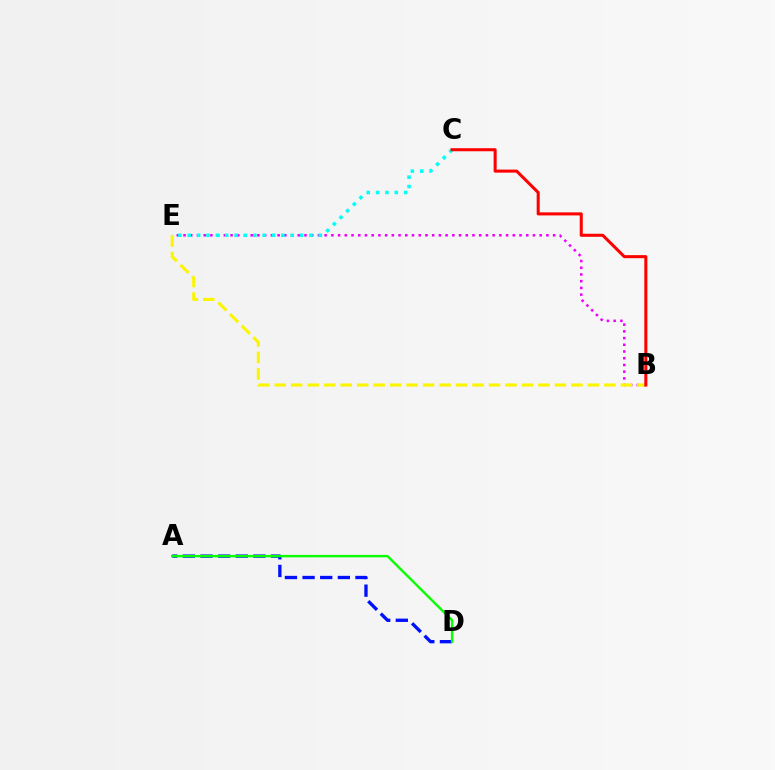{('B', 'E'): [{'color': '#ee00ff', 'line_style': 'dotted', 'thickness': 1.83}, {'color': '#fcf500', 'line_style': 'dashed', 'thickness': 2.24}], ('A', 'D'): [{'color': '#0010ff', 'line_style': 'dashed', 'thickness': 2.4}, {'color': '#08ff00', 'line_style': 'solid', 'thickness': 1.72}], ('C', 'E'): [{'color': '#00fff6', 'line_style': 'dotted', 'thickness': 2.54}], ('B', 'C'): [{'color': '#ff0000', 'line_style': 'solid', 'thickness': 2.2}]}